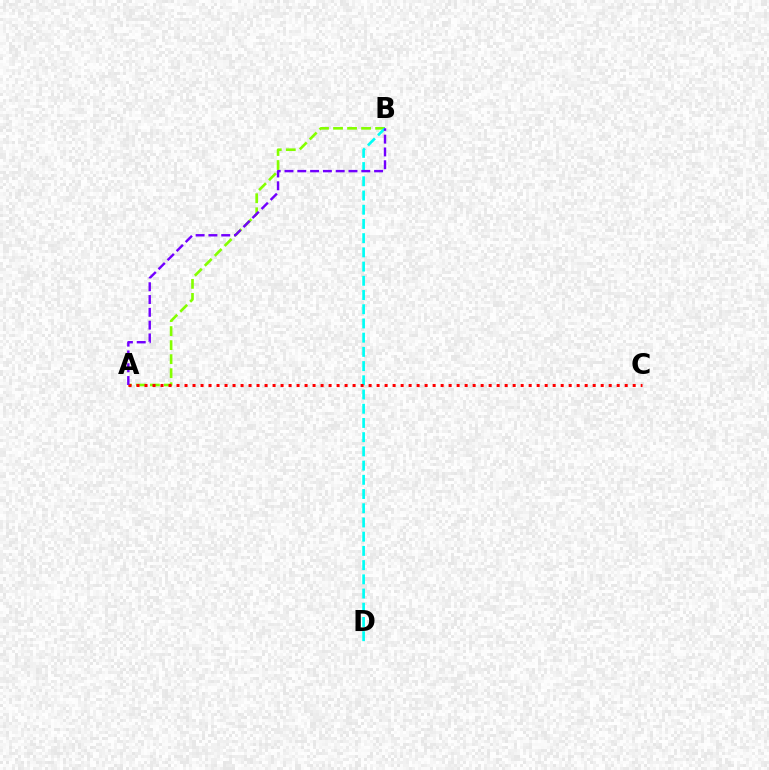{('A', 'B'): [{'color': '#84ff00', 'line_style': 'dashed', 'thickness': 1.91}, {'color': '#7200ff', 'line_style': 'dashed', 'thickness': 1.74}], ('B', 'D'): [{'color': '#00fff6', 'line_style': 'dashed', 'thickness': 1.93}], ('A', 'C'): [{'color': '#ff0000', 'line_style': 'dotted', 'thickness': 2.17}]}